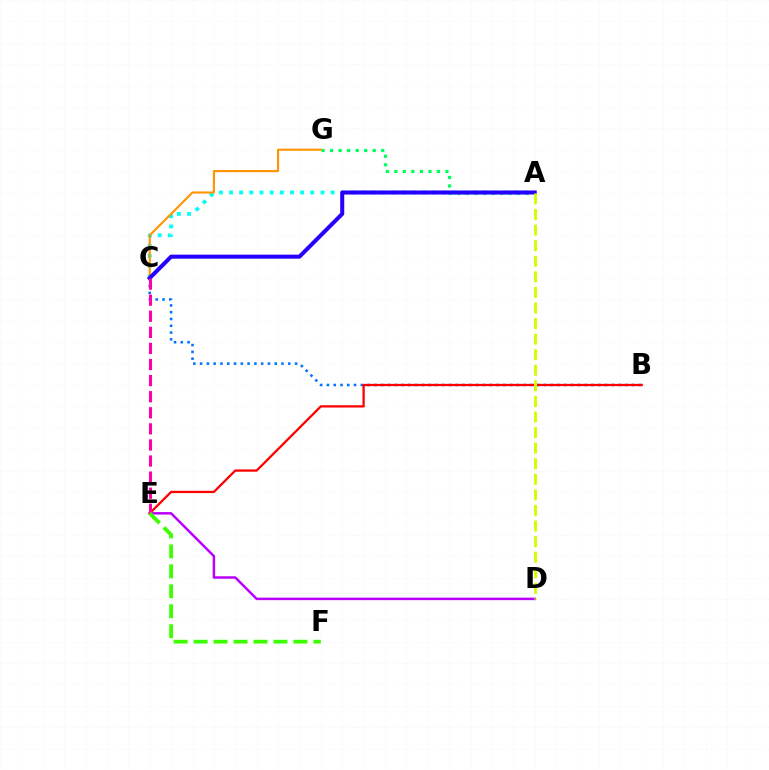{('D', 'E'): [{'color': '#b900ff', 'line_style': 'solid', 'thickness': 1.79}], ('B', 'C'): [{'color': '#0074ff', 'line_style': 'dotted', 'thickness': 1.84}], ('A', 'G'): [{'color': '#00ff5c', 'line_style': 'dotted', 'thickness': 2.31}], ('A', 'C'): [{'color': '#00fff6', 'line_style': 'dotted', 'thickness': 2.76}, {'color': '#2500ff', 'line_style': 'solid', 'thickness': 2.91}], ('C', 'G'): [{'color': '#ff9400', 'line_style': 'solid', 'thickness': 1.52}], ('B', 'E'): [{'color': '#ff0000', 'line_style': 'solid', 'thickness': 1.64}], ('A', 'D'): [{'color': '#d1ff00', 'line_style': 'dashed', 'thickness': 2.12}], ('C', 'E'): [{'color': '#ff00ac', 'line_style': 'dashed', 'thickness': 2.19}], ('E', 'F'): [{'color': '#3dff00', 'line_style': 'dashed', 'thickness': 2.71}]}